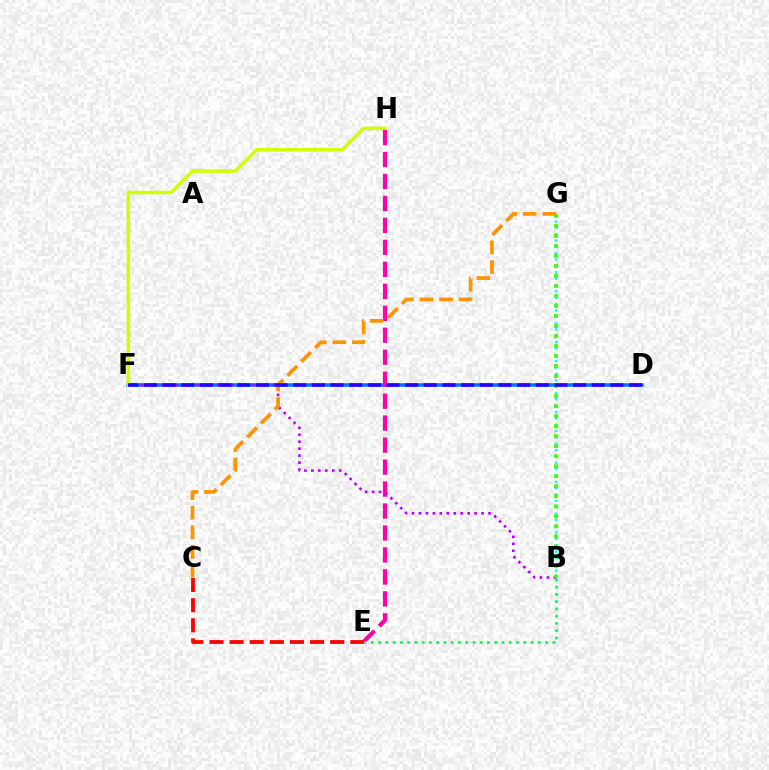{('D', 'F'): [{'color': '#0074ff', 'line_style': 'solid', 'thickness': 2.54}, {'color': '#2500ff', 'line_style': 'dashed', 'thickness': 2.53}], ('E', 'H'): [{'color': '#ff00ac', 'line_style': 'dashed', 'thickness': 2.98}], ('B', 'F'): [{'color': '#b900ff', 'line_style': 'dotted', 'thickness': 1.89}], ('B', 'G'): [{'color': '#00fff6', 'line_style': 'dotted', 'thickness': 1.72}, {'color': '#3dff00', 'line_style': 'dotted', 'thickness': 2.72}], ('F', 'H'): [{'color': '#d1ff00', 'line_style': 'solid', 'thickness': 2.51}], ('B', 'E'): [{'color': '#00ff5c', 'line_style': 'dotted', 'thickness': 1.97}], ('C', 'G'): [{'color': '#ff9400', 'line_style': 'dashed', 'thickness': 2.66}], ('C', 'E'): [{'color': '#ff0000', 'line_style': 'dashed', 'thickness': 2.73}]}